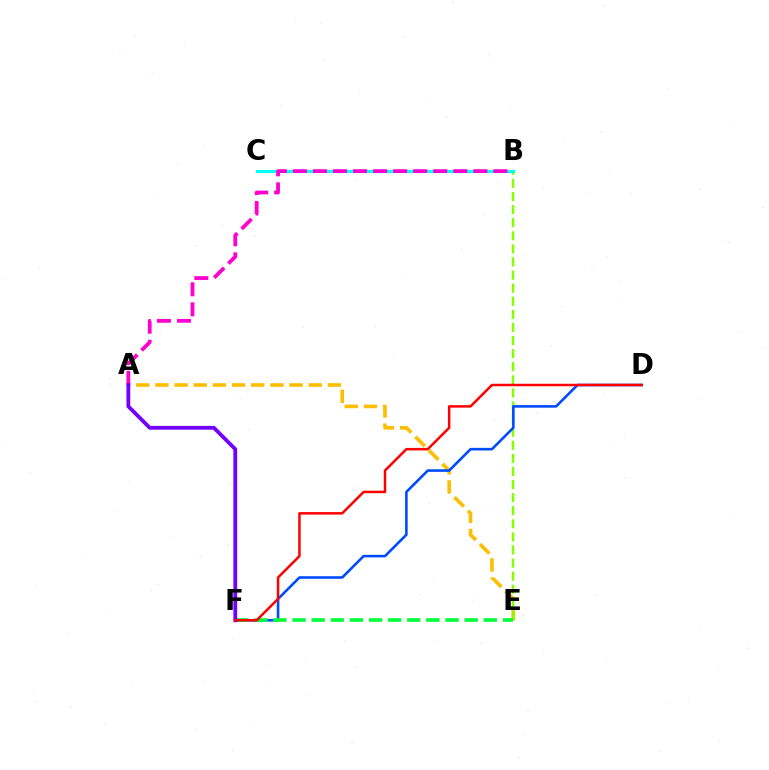{('A', 'E'): [{'color': '#ffbd00', 'line_style': 'dashed', 'thickness': 2.6}], ('B', 'E'): [{'color': '#84ff00', 'line_style': 'dashed', 'thickness': 1.78}], ('D', 'F'): [{'color': '#004bff', 'line_style': 'solid', 'thickness': 1.87}, {'color': '#ff0000', 'line_style': 'solid', 'thickness': 1.8}], ('B', 'C'): [{'color': '#00fff6', 'line_style': 'solid', 'thickness': 2.26}], ('E', 'F'): [{'color': '#00ff39', 'line_style': 'dashed', 'thickness': 2.6}], ('A', 'B'): [{'color': '#ff00cf', 'line_style': 'dashed', 'thickness': 2.72}], ('A', 'F'): [{'color': '#7200ff', 'line_style': 'solid', 'thickness': 2.73}]}